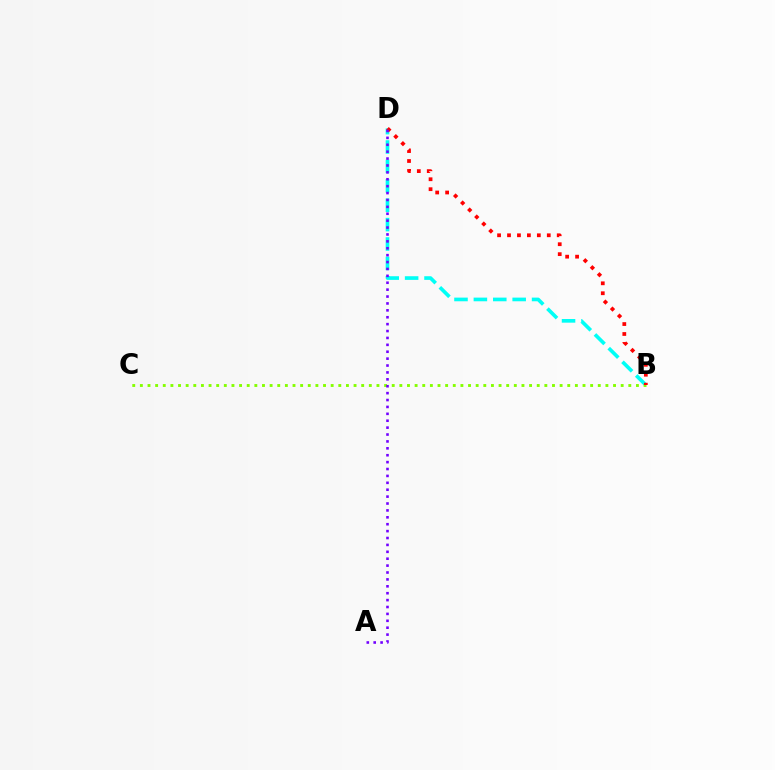{('B', 'D'): [{'color': '#00fff6', 'line_style': 'dashed', 'thickness': 2.63}, {'color': '#ff0000', 'line_style': 'dotted', 'thickness': 2.7}], ('B', 'C'): [{'color': '#84ff00', 'line_style': 'dotted', 'thickness': 2.07}], ('A', 'D'): [{'color': '#7200ff', 'line_style': 'dotted', 'thickness': 1.87}]}